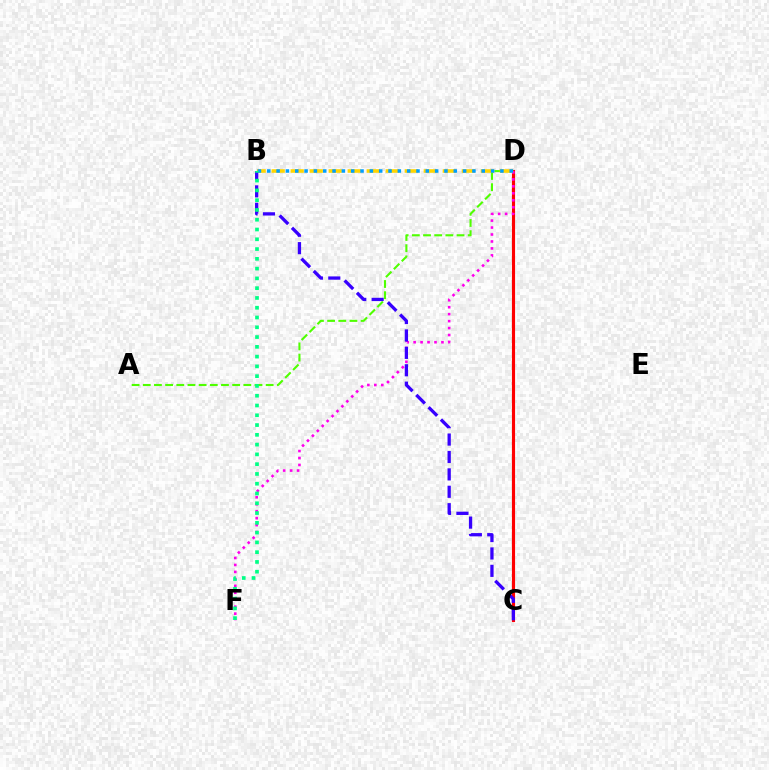{('C', 'D'): [{'color': '#ff0000', 'line_style': 'solid', 'thickness': 2.25}], ('A', 'D'): [{'color': '#4fff00', 'line_style': 'dashed', 'thickness': 1.52}], ('D', 'F'): [{'color': '#ff00ed', 'line_style': 'dotted', 'thickness': 1.89}], ('B', 'D'): [{'color': '#ffd500', 'line_style': 'dashed', 'thickness': 2.58}, {'color': '#009eff', 'line_style': 'dotted', 'thickness': 2.53}], ('B', 'C'): [{'color': '#3700ff', 'line_style': 'dashed', 'thickness': 2.36}], ('B', 'F'): [{'color': '#00ff86', 'line_style': 'dotted', 'thickness': 2.66}]}